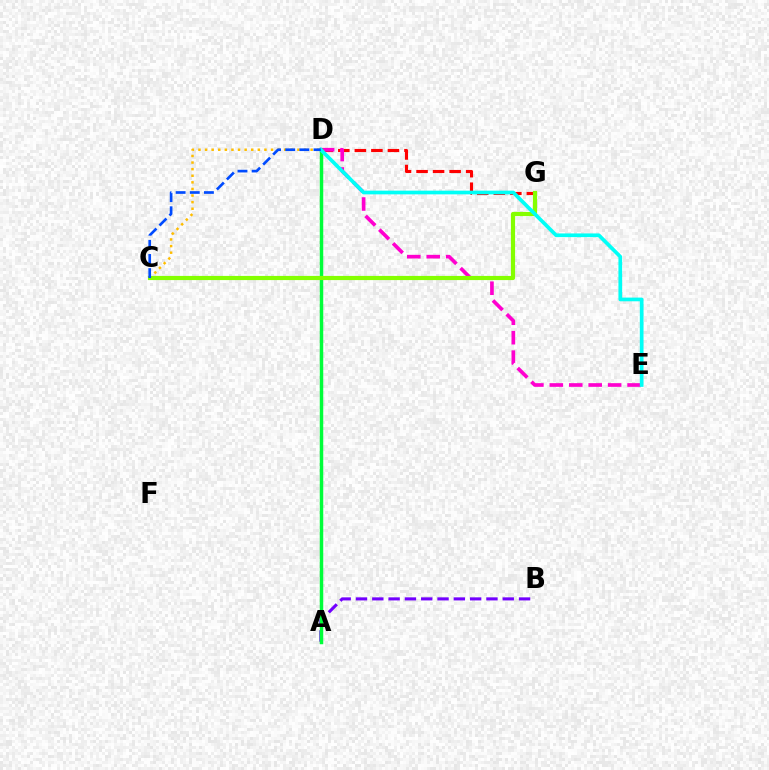{('C', 'D'): [{'color': '#ffbd00', 'line_style': 'dotted', 'thickness': 1.79}, {'color': '#004bff', 'line_style': 'dashed', 'thickness': 1.92}], ('A', 'B'): [{'color': '#7200ff', 'line_style': 'dashed', 'thickness': 2.22}], ('D', 'G'): [{'color': '#ff0000', 'line_style': 'dashed', 'thickness': 2.25}], ('D', 'E'): [{'color': '#ff00cf', 'line_style': 'dashed', 'thickness': 2.64}, {'color': '#00fff6', 'line_style': 'solid', 'thickness': 2.66}], ('A', 'D'): [{'color': '#00ff39', 'line_style': 'solid', 'thickness': 2.5}], ('C', 'G'): [{'color': '#84ff00', 'line_style': 'solid', 'thickness': 3.0}]}